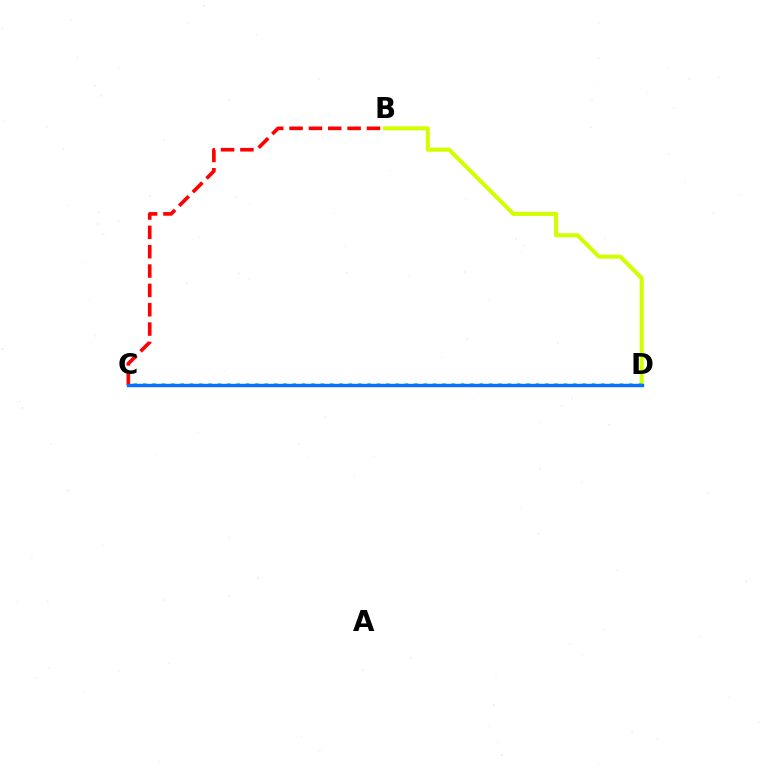{('B', 'D'): [{'color': '#d1ff00', 'line_style': 'solid', 'thickness': 2.93}], ('B', 'C'): [{'color': '#ff0000', 'line_style': 'dashed', 'thickness': 2.63}], ('C', 'D'): [{'color': '#00ff5c', 'line_style': 'dotted', 'thickness': 2.54}, {'color': '#b900ff', 'line_style': 'solid', 'thickness': 2.35}, {'color': '#0074ff', 'line_style': 'solid', 'thickness': 2.26}]}